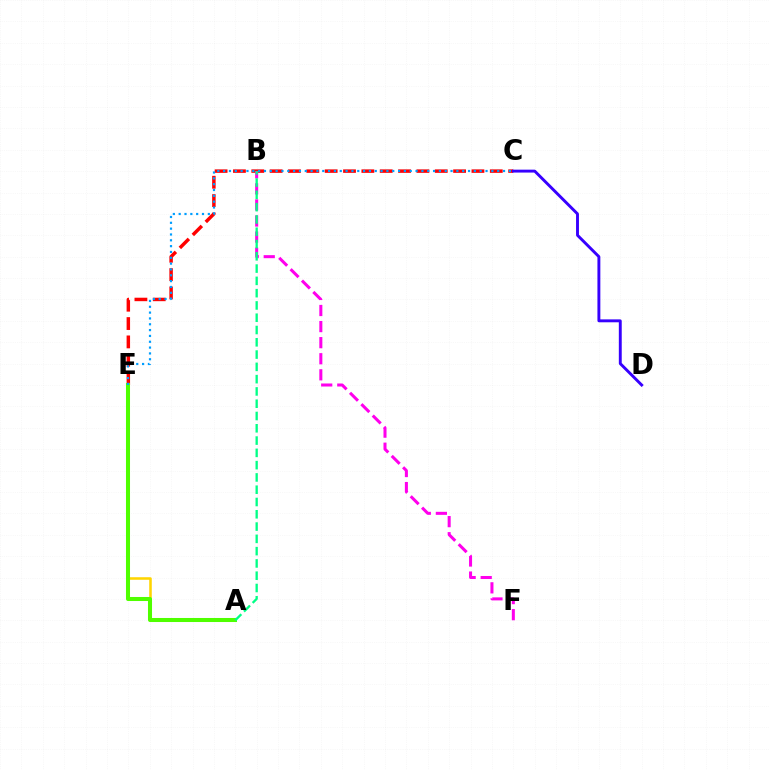{('A', 'E'): [{'color': '#ffd500', 'line_style': 'solid', 'thickness': 1.84}, {'color': '#4fff00', 'line_style': 'solid', 'thickness': 2.91}], ('C', 'E'): [{'color': '#ff0000', 'line_style': 'dashed', 'thickness': 2.49}, {'color': '#009eff', 'line_style': 'dotted', 'thickness': 1.58}], ('B', 'F'): [{'color': '#ff00ed', 'line_style': 'dashed', 'thickness': 2.18}], ('A', 'B'): [{'color': '#00ff86', 'line_style': 'dashed', 'thickness': 1.67}], ('C', 'D'): [{'color': '#3700ff', 'line_style': 'solid', 'thickness': 2.09}]}